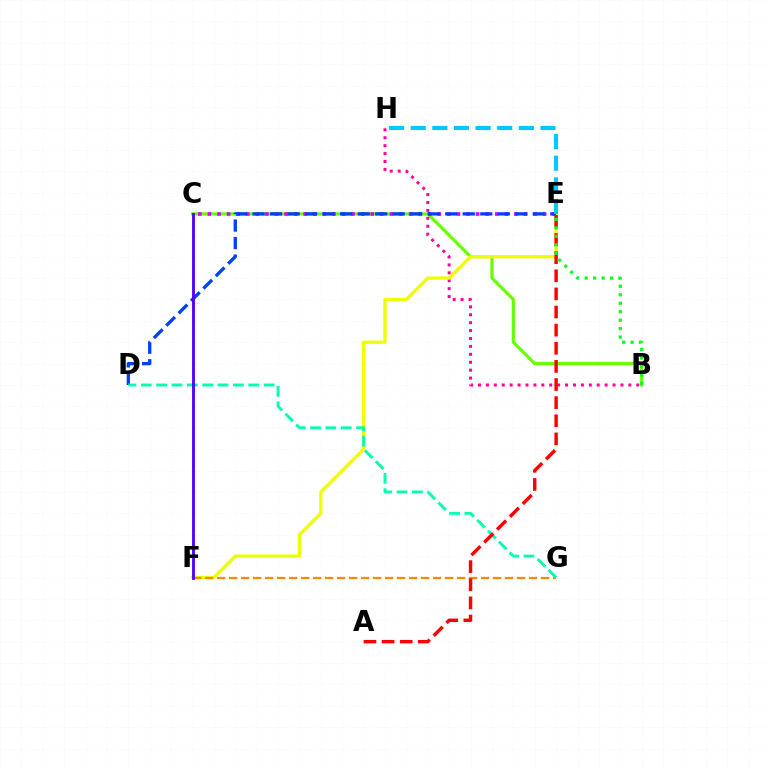{('B', 'H'): [{'color': '#ff00a0', 'line_style': 'dotted', 'thickness': 2.15}], ('B', 'C'): [{'color': '#66ff00', 'line_style': 'solid', 'thickness': 2.26}], ('E', 'F'): [{'color': '#eeff00', 'line_style': 'solid', 'thickness': 2.33}], ('C', 'E'): [{'color': '#d600ff', 'line_style': 'dotted', 'thickness': 2.6}], ('D', 'E'): [{'color': '#003fff', 'line_style': 'dashed', 'thickness': 2.38}], ('F', 'G'): [{'color': '#ff8800', 'line_style': 'dashed', 'thickness': 1.63}], ('D', 'G'): [{'color': '#00ffaf', 'line_style': 'dashed', 'thickness': 2.08}], ('A', 'E'): [{'color': '#ff0000', 'line_style': 'dashed', 'thickness': 2.46}], ('E', 'H'): [{'color': '#00c7ff', 'line_style': 'dashed', 'thickness': 2.94}], ('C', 'F'): [{'color': '#4f00ff', 'line_style': 'solid', 'thickness': 2.05}], ('B', 'E'): [{'color': '#00ff27', 'line_style': 'dotted', 'thickness': 2.3}]}